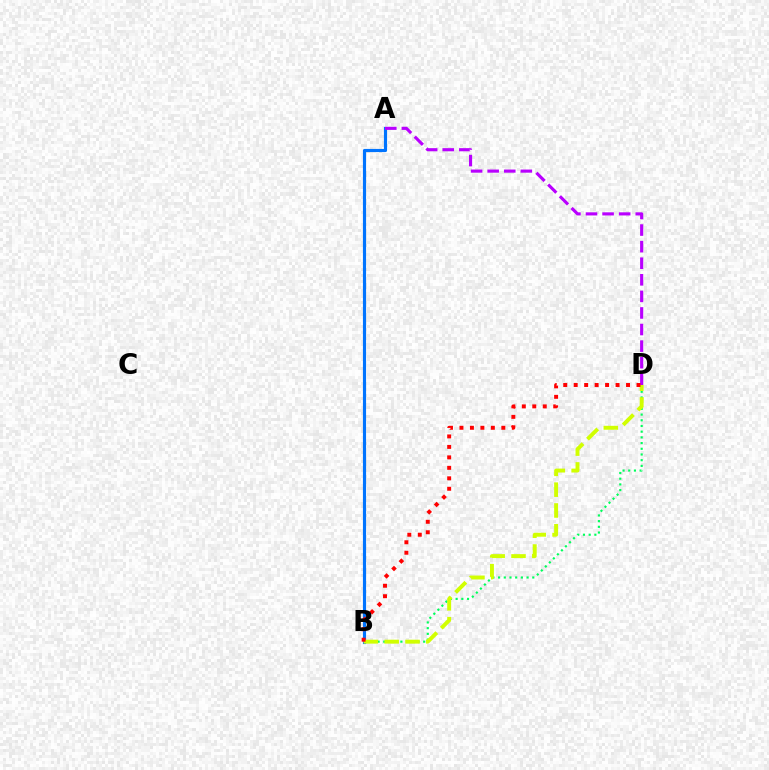{('A', 'B'): [{'color': '#0074ff', 'line_style': 'solid', 'thickness': 2.26}], ('B', 'D'): [{'color': '#00ff5c', 'line_style': 'dotted', 'thickness': 1.55}, {'color': '#d1ff00', 'line_style': 'dashed', 'thickness': 2.83}, {'color': '#ff0000', 'line_style': 'dotted', 'thickness': 2.84}], ('A', 'D'): [{'color': '#b900ff', 'line_style': 'dashed', 'thickness': 2.25}]}